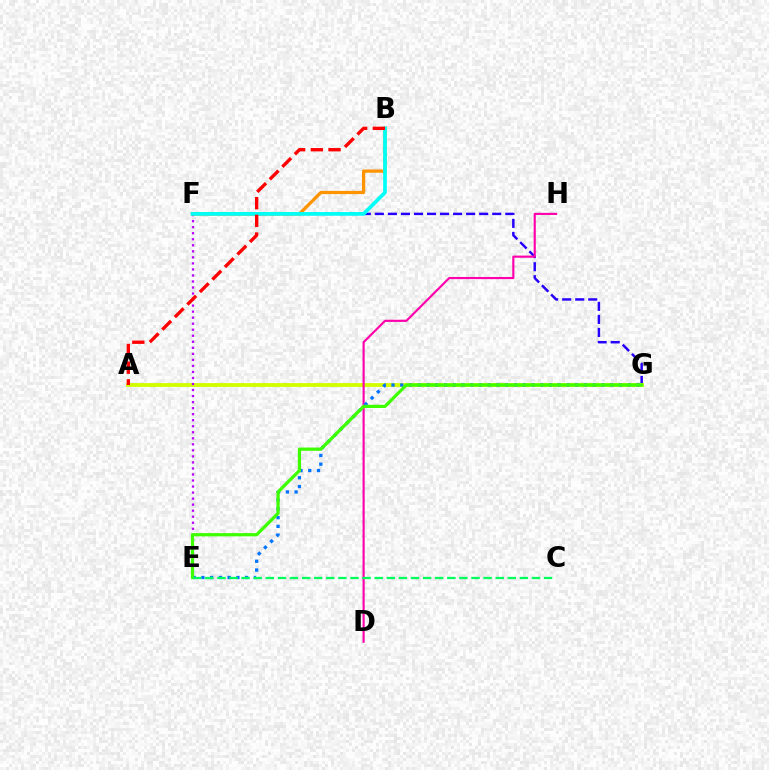{('F', 'G'): [{'color': '#2500ff', 'line_style': 'dashed', 'thickness': 1.77}], ('A', 'G'): [{'color': '#d1ff00', 'line_style': 'solid', 'thickness': 2.76}], ('E', 'F'): [{'color': '#b900ff', 'line_style': 'dotted', 'thickness': 1.64}], ('B', 'F'): [{'color': '#ff9400', 'line_style': 'solid', 'thickness': 2.34}, {'color': '#00fff6', 'line_style': 'solid', 'thickness': 2.67}], ('D', 'H'): [{'color': '#ff00ac', 'line_style': 'solid', 'thickness': 1.55}], ('E', 'G'): [{'color': '#0074ff', 'line_style': 'dotted', 'thickness': 2.38}, {'color': '#3dff00', 'line_style': 'solid', 'thickness': 2.32}], ('A', 'B'): [{'color': '#ff0000', 'line_style': 'dashed', 'thickness': 2.41}], ('C', 'E'): [{'color': '#00ff5c', 'line_style': 'dashed', 'thickness': 1.64}]}